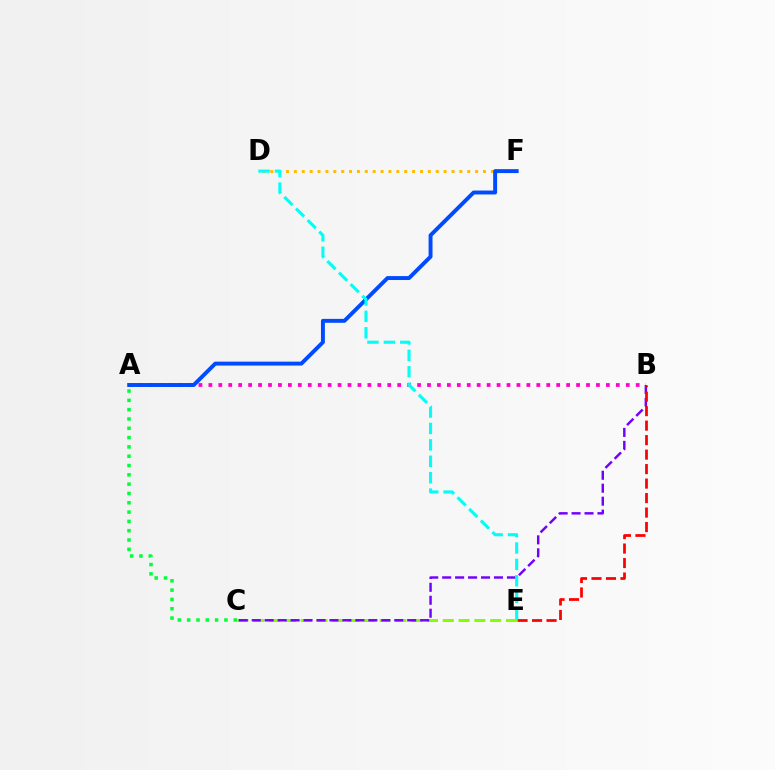{('C', 'E'): [{'color': '#84ff00', 'line_style': 'dashed', 'thickness': 2.14}], ('D', 'F'): [{'color': '#ffbd00', 'line_style': 'dotted', 'thickness': 2.14}], ('B', 'C'): [{'color': '#7200ff', 'line_style': 'dashed', 'thickness': 1.76}], ('A', 'B'): [{'color': '#ff00cf', 'line_style': 'dotted', 'thickness': 2.7}], ('A', 'C'): [{'color': '#00ff39', 'line_style': 'dotted', 'thickness': 2.53}], ('A', 'F'): [{'color': '#004bff', 'line_style': 'solid', 'thickness': 2.82}], ('D', 'E'): [{'color': '#00fff6', 'line_style': 'dashed', 'thickness': 2.23}], ('B', 'E'): [{'color': '#ff0000', 'line_style': 'dashed', 'thickness': 1.97}]}